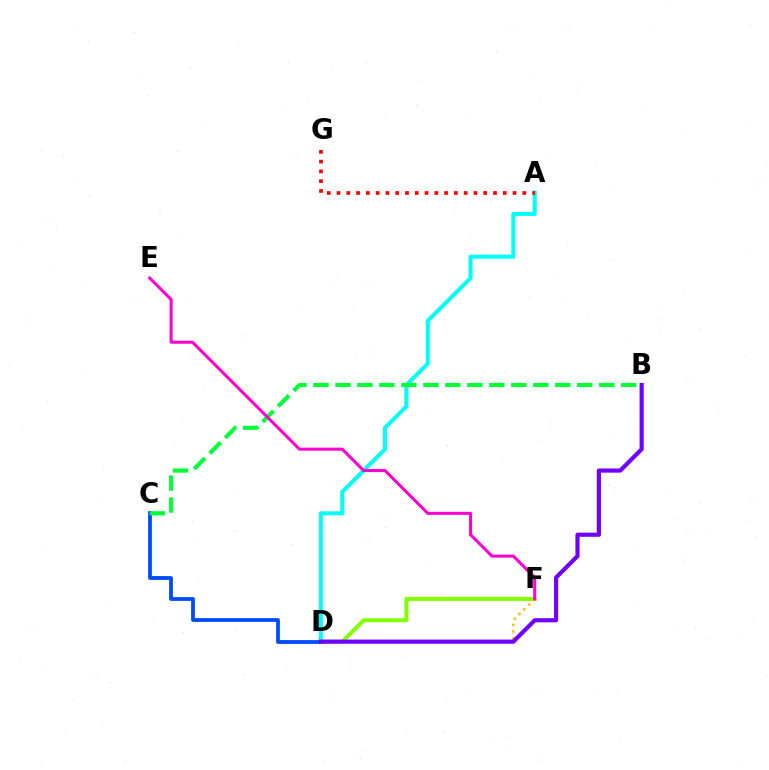{('D', 'F'): [{'color': '#84ff00', 'line_style': 'solid', 'thickness': 2.9}, {'color': '#ffbd00', 'line_style': 'dotted', 'thickness': 1.82}], ('A', 'D'): [{'color': '#00fff6', 'line_style': 'solid', 'thickness': 2.9}], ('C', 'D'): [{'color': '#004bff', 'line_style': 'solid', 'thickness': 2.72}], ('B', 'D'): [{'color': '#7200ff', 'line_style': 'solid', 'thickness': 3.0}], ('B', 'C'): [{'color': '#00ff39', 'line_style': 'dashed', 'thickness': 2.99}], ('E', 'F'): [{'color': '#ff00cf', 'line_style': 'solid', 'thickness': 2.19}], ('A', 'G'): [{'color': '#ff0000', 'line_style': 'dotted', 'thickness': 2.66}]}